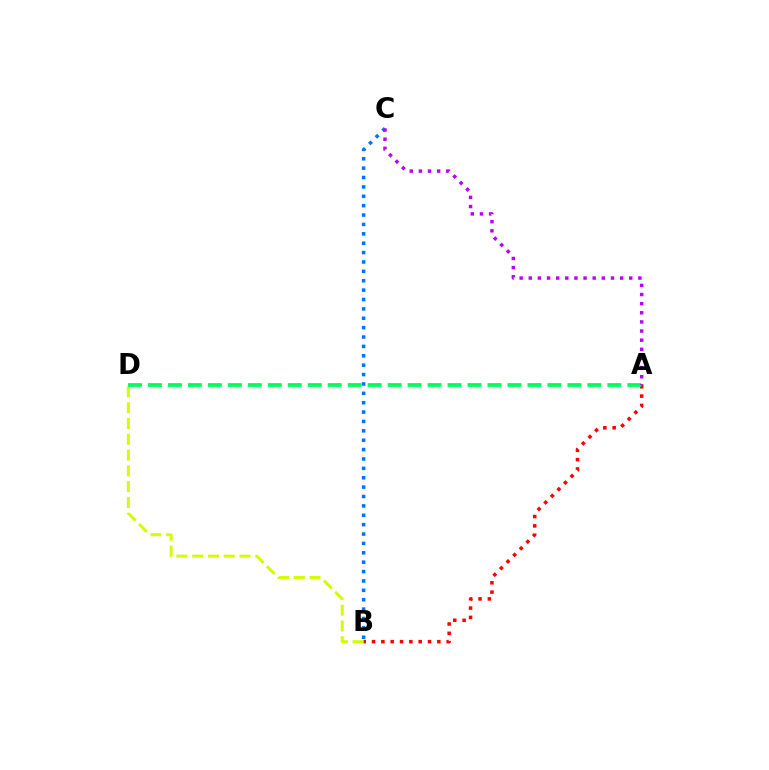{('B', 'C'): [{'color': '#0074ff', 'line_style': 'dotted', 'thickness': 2.55}], ('B', 'D'): [{'color': '#d1ff00', 'line_style': 'dashed', 'thickness': 2.14}], ('A', 'B'): [{'color': '#ff0000', 'line_style': 'dotted', 'thickness': 2.54}], ('A', 'D'): [{'color': '#00ff5c', 'line_style': 'dashed', 'thickness': 2.71}], ('A', 'C'): [{'color': '#b900ff', 'line_style': 'dotted', 'thickness': 2.48}]}